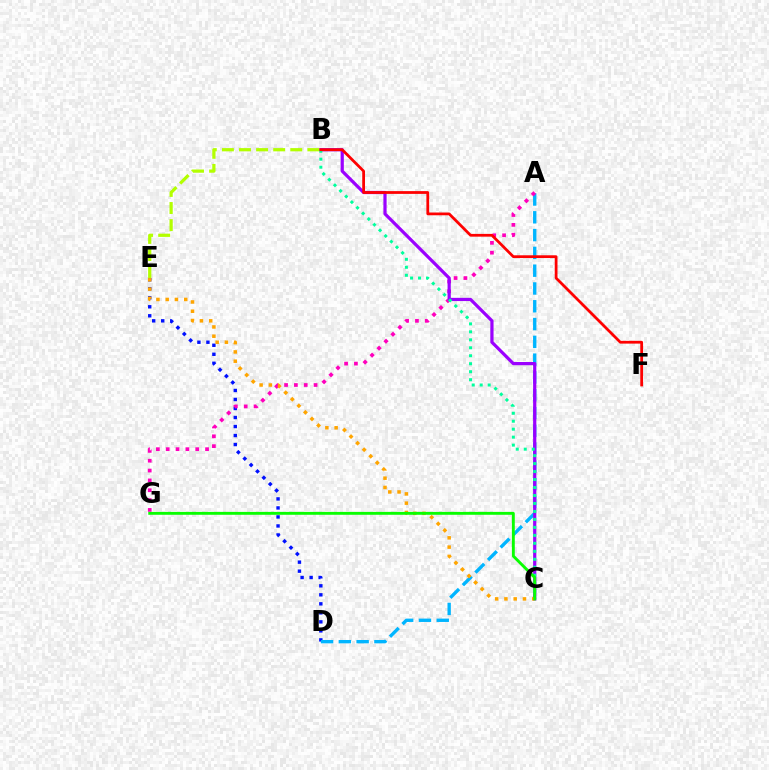{('D', 'E'): [{'color': '#0010ff', 'line_style': 'dotted', 'thickness': 2.45}], ('A', 'D'): [{'color': '#00b5ff', 'line_style': 'dashed', 'thickness': 2.42}], ('A', 'G'): [{'color': '#ff00bd', 'line_style': 'dotted', 'thickness': 2.67}], ('B', 'C'): [{'color': '#9b00ff', 'line_style': 'solid', 'thickness': 2.31}, {'color': '#00ff9d', 'line_style': 'dotted', 'thickness': 2.17}], ('B', 'E'): [{'color': '#b3ff00', 'line_style': 'dashed', 'thickness': 2.32}], ('B', 'F'): [{'color': '#ff0000', 'line_style': 'solid', 'thickness': 1.99}], ('C', 'E'): [{'color': '#ffa500', 'line_style': 'dotted', 'thickness': 2.52}], ('C', 'G'): [{'color': '#08ff00', 'line_style': 'solid', 'thickness': 2.08}]}